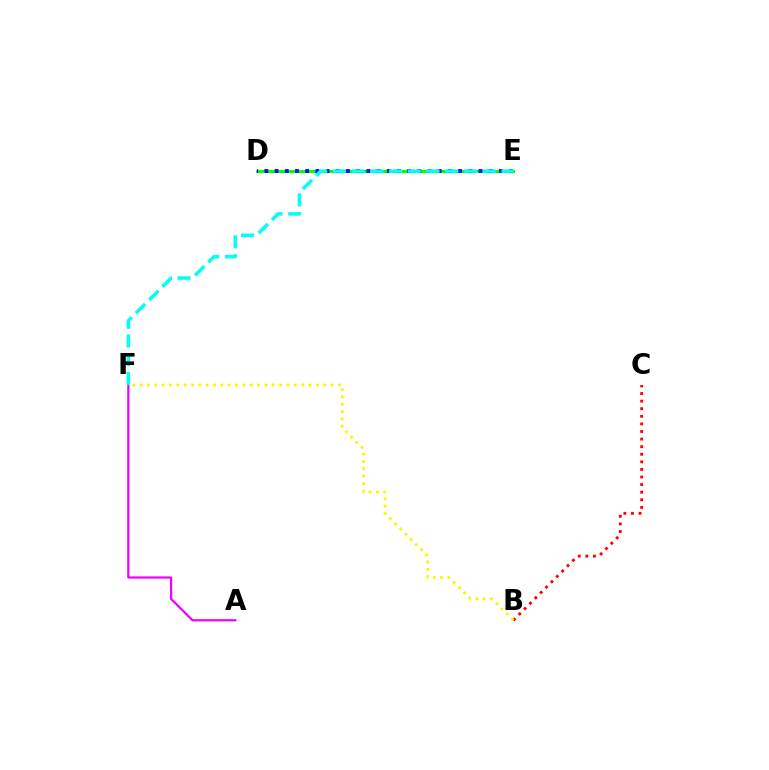{('D', 'E'): [{'color': '#08ff00', 'line_style': 'solid', 'thickness': 2.19}, {'color': '#0010ff', 'line_style': 'dotted', 'thickness': 2.77}], ('A', 'F'): [{'color': '#ee00ff', 'line_style': 'solid', 'thickness': 1.59}], ('B', 'C'): [{'color': '#ff0000', 'line_style': 'dotted', 'thickness': 2.06}], ('B', 'F'): [{'color': '#fcf500', 'line_style': 'dotted', 'thickness': 2.0}], ('E', 'F'): [{'color': '#00fff6', 'line_style': 'dashed', 'thickness': 2.54}]}